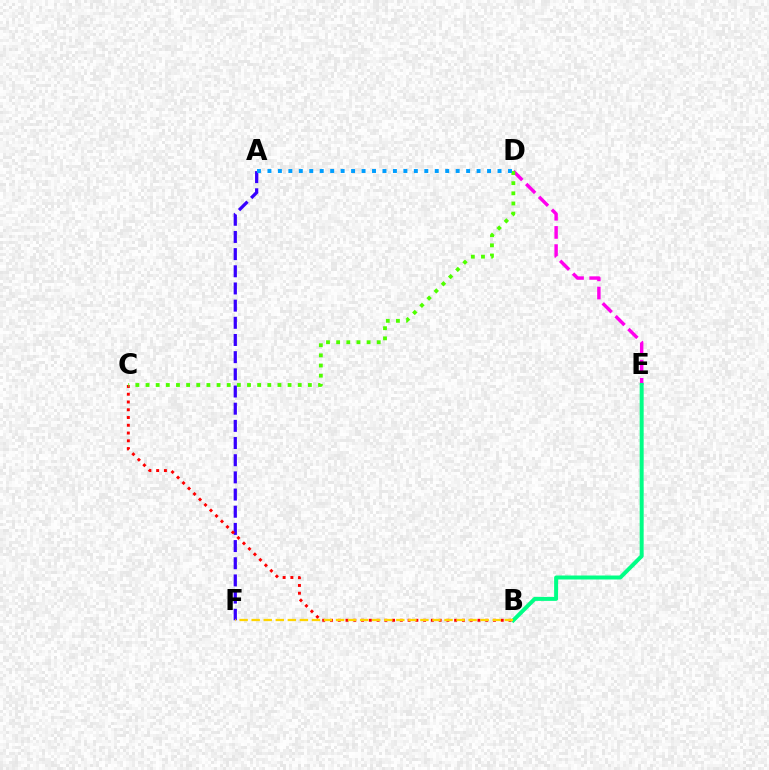{('D', 'E'): [{'color': '#ff00ed', 'line_style': 'dashed', 'thickness': 2.47}], ('B', 'E'): [{'color': '#00ff86', 'line_style': 'solid', 'thickness': 2.86}], ('A', 'F'): [{'color': '#3700ff', 'line_style': 'dashed', 'thickness': 2.33}], ('B', 'C'): [{'color': '#ff0000', 'line_style': 'dotted', 'thickness': 2.11}], ('C', 'D'): [{'color': '#4fff00', 'line_style': 'dotted', 'thickness': 2.76}], ('A', 'D'): [{'color': '#009eff', 'line_style': 'dotted', 'thickness': 2.84}], ('B', 'F'): [{'color': '#ffd500', 'line_style': 'dashed', 'thickness': 1.64}]}